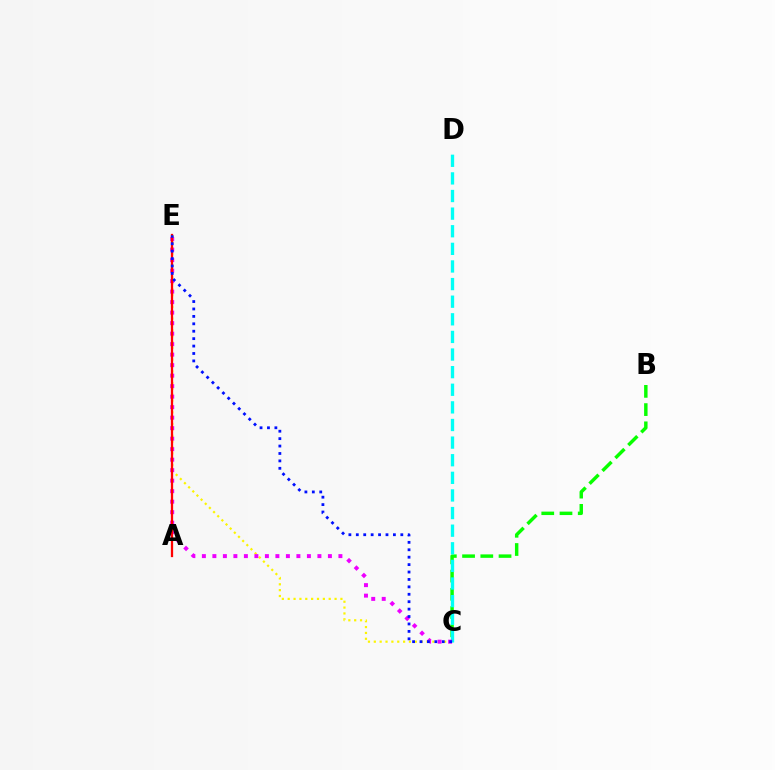{('C', 'E'): [{'color': '#fcf500', 'line_style': 'dotted', 'thickness': 1.59}, {'color': '#ee00ff', 'line_style': 'dotted', 'thickness': 2.85}, {'color': '#0010ff', 'line_style': 'dotted', 'thickness': 2.02}], ('B', 'C'): [{'color': '#08ff00', 'line_style': 'dashed', 'thickness': 2.48}], ('C', 'D'): [{'color': '#00fff6', 'line_style': 'dashed', 'thickness': 2.39}], ('A', 'E'): [{'color': '#ff0000', 'line_style': 'solid', 'thickness': 1.64}]}